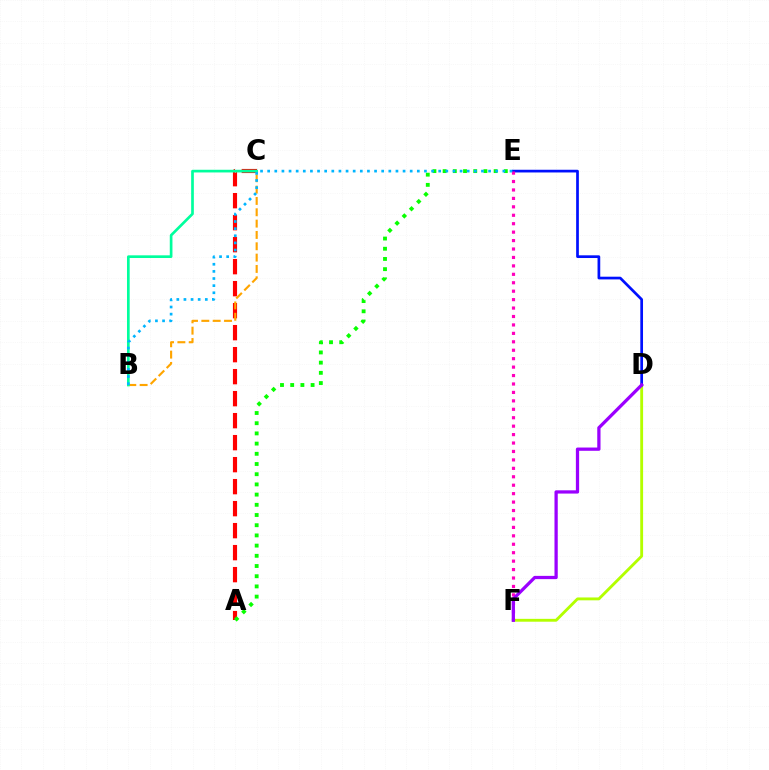{('A', 'C'): [{'color': '#ff0000', 'line_style': 'dashed', 'thickness': 2.99}], ('B', 'C'): [{'color': '#ffa500', 'line_style': 'dashed', 'thickness': 1.54}, {'color': '#00ff9d', 'line_style': 'solid', 'thickness': 1.93}], ('D', 'F'): [{'color': '#b3ff00', 'line_style': 'solid', 'thickness': 2.06}, {'color': '#9b00ff', 'line_style': 'solid', 'thickness': 2.35}], ('D', 'E'): [{'color': '#0010ff', 'line_style': 'solid', 'thickness': 1.95}], ('A', 'E'): [{'color': '#08ff00', 'line_style': 'dotted', 'thickness': 2.77}], ('E', 'F'): [{'color': '#ff00bd', 'line_style': 'dotted', 'thickness': 2.29}], ('B', 'E'): [{'color': '#00b5ff', 'line_style': 'dotted', 'thickness': 1.94}]}